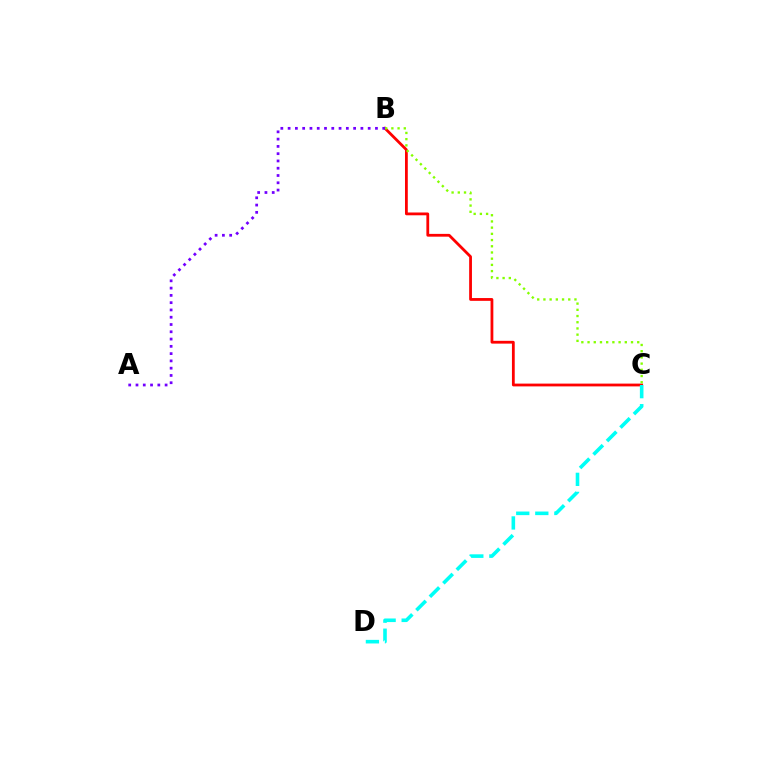{('B', 'C'): [{'color': '#ff0000', 'line_style': 'solid', 'thickness': 2.01}, {'color': '#84ff00', 'line_style': 'dotted', 'thickness': 1.69}], ('A', 'B'): [{'color': '#7200ff', 'line_style': 'dotted', 'thickness': 1.98}], ('C', 'D'): [{'color': '#00fff6', 'line_style': 'dashed', 'thickness': 2.59}]}